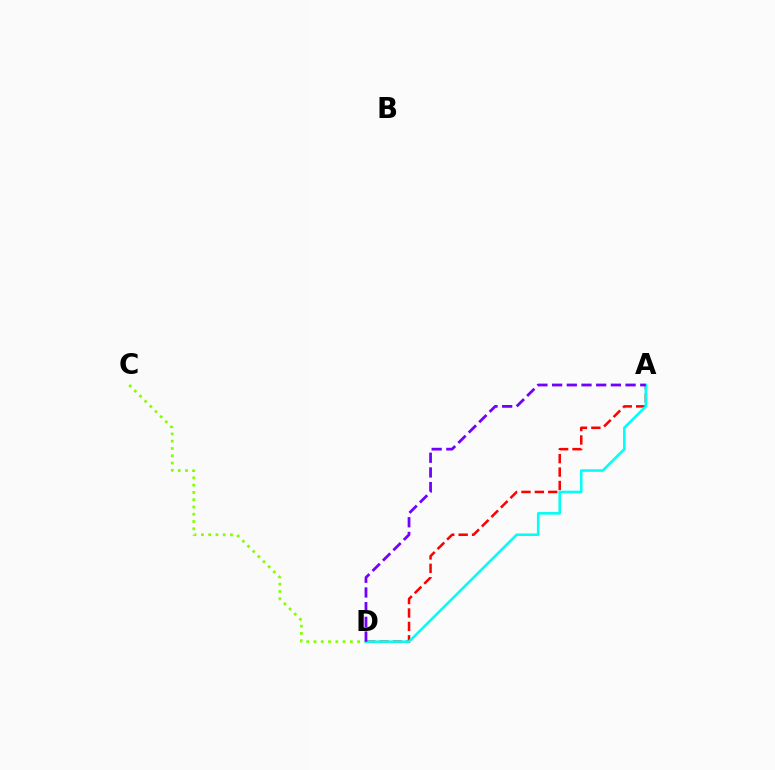{('C', 'D'): [{'color': '#84ff00', 'line_style': 'dotted', 'thickness': 1.98}], ('A', 'D'): [{'color': '#ff0000', 'line_style': 'dashed', 'thickness': 1.82}, {'color': '#00fff6', 'line_style': 'solid', 'thickness': 1.85}, {'color': '#7200ff', 'line_style': 'dashed', 'thickness': 2.0}]}